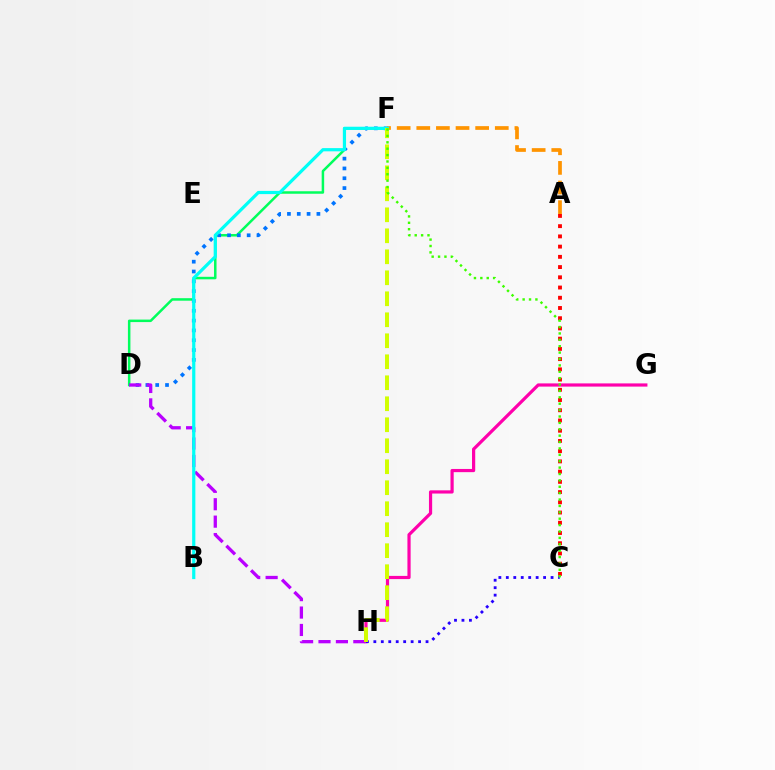{('D', 'F'): [{'color': '#00ff5c', 'line_style': 'solid', 'thickness': 1.8}, {'color': '#0074ff', 'line_style': 'dotted', 'thickness': 2.67}], ('G', 'H'): [{'color': '#ff00ac', 'line_style': 'solid', 'thickness': 2.3}], ('D', 'H'): [{'color': '#b900ff', 'line_style': 'dashed', 'thickness': 2.37}], ('C', 'H'): [{'color': '#2500ff', 'line_style': 'dotted', 'thickness': 2.03}], ('A', 'F'): [{'color': '#ff9400', 'line_style': 'dashed', 'thickness': 2.67}], ('B', 'F'): [{'color': '#00fff6', 'line_style': 'solid', 'thickness': 2.31}], ('F', 'H'): [{'color': '#d1ff00', 'line_style': 'dashed', 'thickness': 2.85}], ('A', 'C'): [{'color': '#ff0000', 'line_style': 'dotted', 'thickness': 2.78}], ('C', 'F'): [{'color': '#3dff00', 'line_style': 'dotted', 'thickness': 1.74}]}